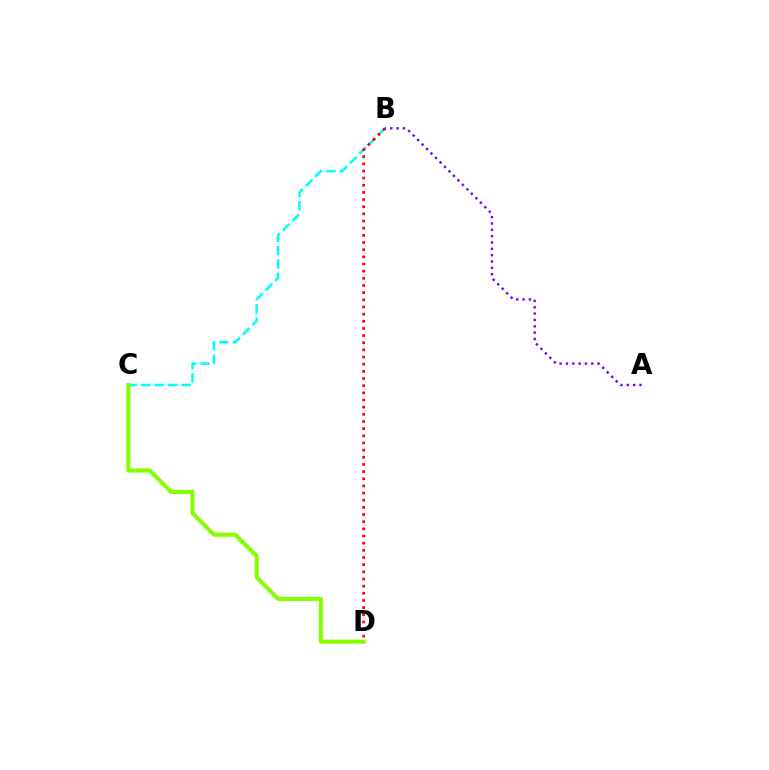{('B', 'C'): [{'color': '#00fff6', 'line_style': 'dashed', 'thickness': 1.82}], ('C', 'D'): [{'color': '#84ff00', 'line_style': 'solid', 'thickness': 2.94}], ('B', 'D'): [{'color': '#ff0000', 'line_style': 'dotted', 'thickness': 1.94}], ('A', 'B'): [{'color': '#7200ff', 'line_style': 'dotted', 'thickness': 1.72}]}